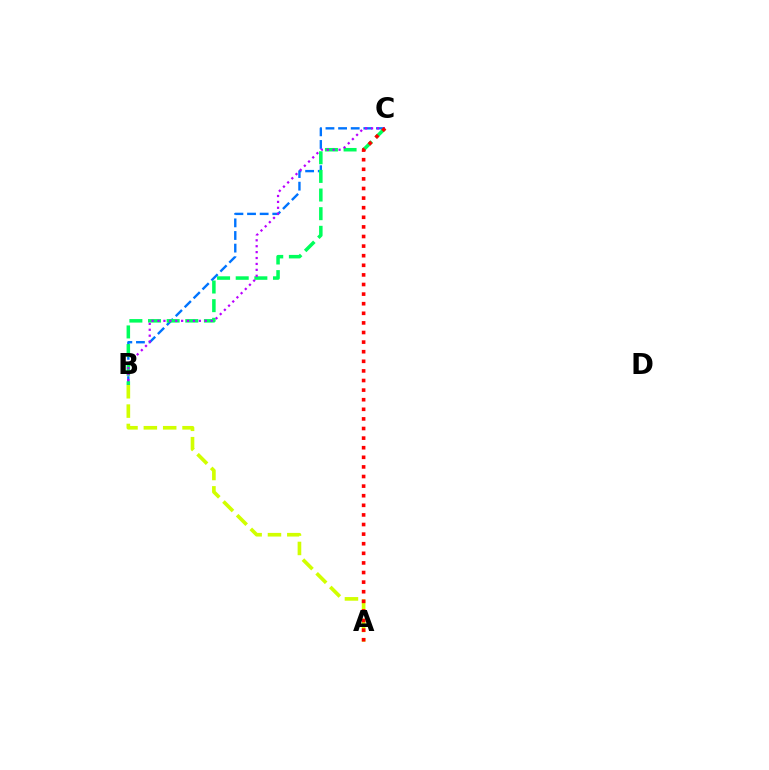{('B', 'C'): [{'color': '#0074ff', 'line_style': 'dashed', 'thickness': 1.71}, {'color': '#00ff5c', 'line_style': 'dashed', 'thickness': 2.53}, {'color': '#b900ff', 'line_style': 'dotted', 'thickness': 1.61}], ('A', 'B'): [{'color': '#d1ff00', 'line_style': 'dashed', 'thickness': 2.63}], ('A', 'C'): [{'color': '#ff0000', 'line_style': 'dotted', 'thickness': 2.61}]}